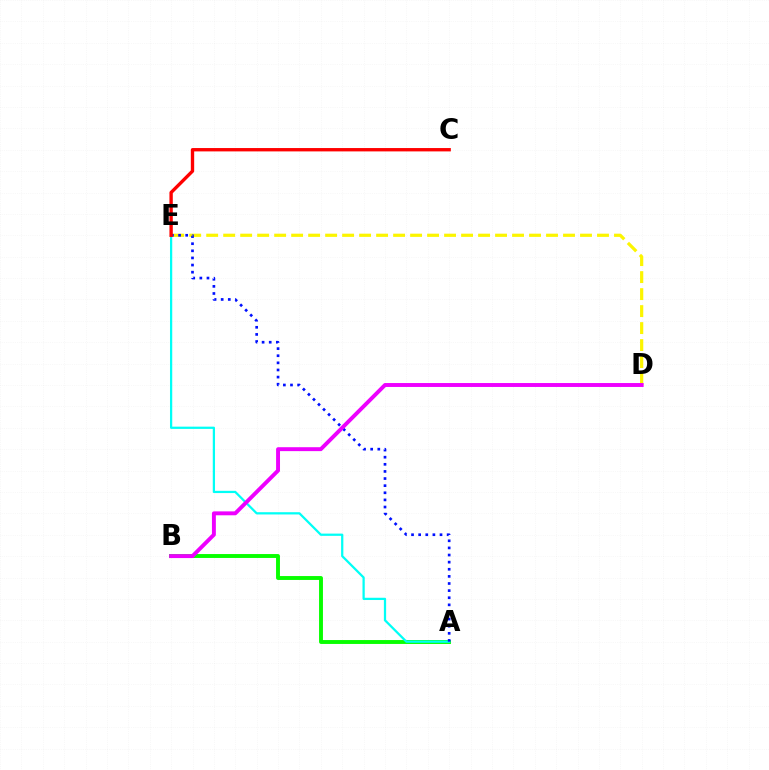{('A', 'B'): [{'color': '#08ff00', 'line_style': 'solid', 'thickness': 2.81}], ('D', 'E'): [{'color': '#fcf500', 'line_style': 'dashed', 'thickness': 2.31}], ('A', 'E'): [{'color': '#00fff6', 'line_style': 'solid', 'thickness': 1.62}, {'color': '#0010ff', 'line_style': 'dotted', 'thickness': 1.93}], ('B', 'D'): [{'color': '#ee00ff', 'line_style': 'solid', 'thickness': 2.82}], ('C', 'E'): [{'color': '#ff0000', 'line_style': 'solid', 'thickness': 2.41}]}